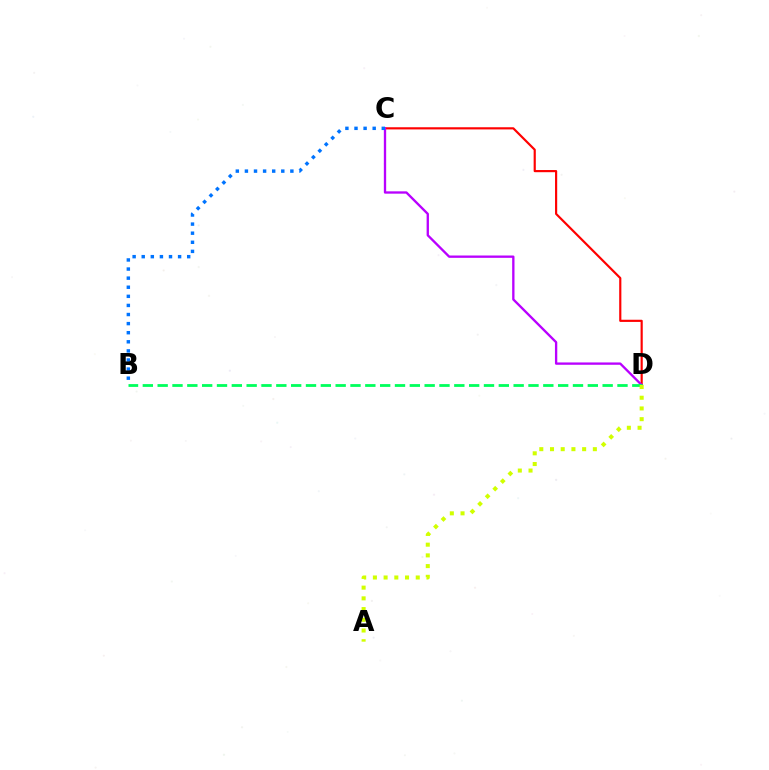{('C', 'D'): [{'color': '#ff0000', 'line_style': 'solid', 'thickness': 1.56}, {'color': '#b900ff', 'line_style': 'solid', 'thickness': 1.68}], ('B', 'D'): [{'color': '#00ff5c', 'line_style': 'dashed', 'thickness': 2.02}], ('A', 'D'): [{'color': '#d1ff00', 'line_style': 'dotted', 'thickness': 2.91}], ('B', 'C'): [{'color': '#0074ff', 'line_style': 'dotted', 'thickness': 2.47}]}